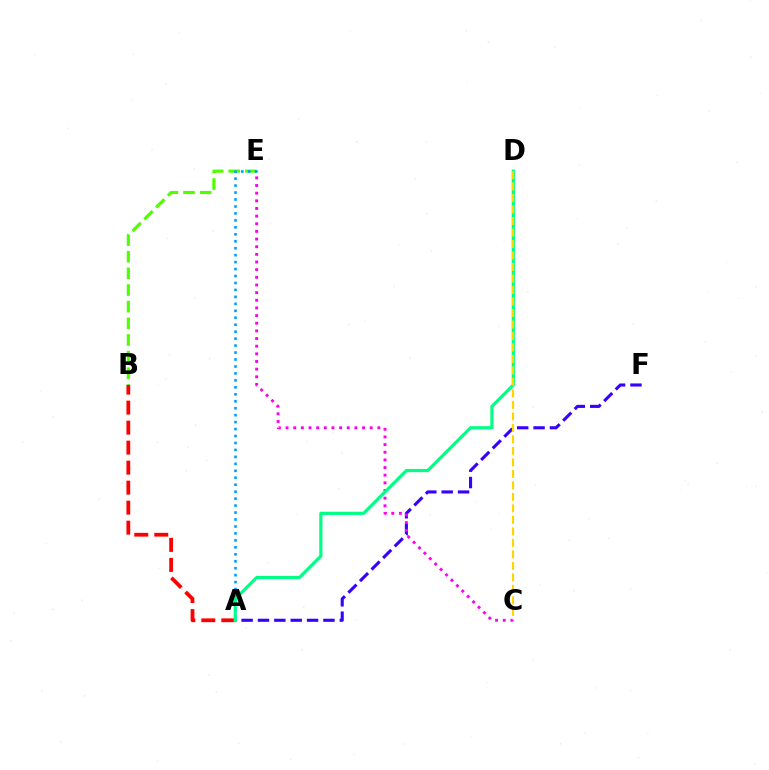{('A', 'B'): [{'color': '#ff0000', 'line_style': 'dashed', 'thickness': 2.72}], ('A', 'F'): [{'color': '#3700ff', 'line_style': 'dashed', 'thickness': 2.22}], ('B', 'E'): [{'color': '#4fff00', 'line_style': 'dashed', 'thickness': 2.26}], ('A', 'E'): [{'color': '#009eff', 'line_style': 'dotted', 'thickness': 1.89}], ('C', 'E'): [{'color': '#ff00ed', 'line_style': 'dotted', 'thickness': 2.08}], ('A', 'D'): [{'color': '#00ff86', 'line_style': 'solid', 'thickness': 2.3}], ('C', 'D'): [{'color': '#ffd500', 'line_style': 'dashed', 'thickness': 1.56}]}